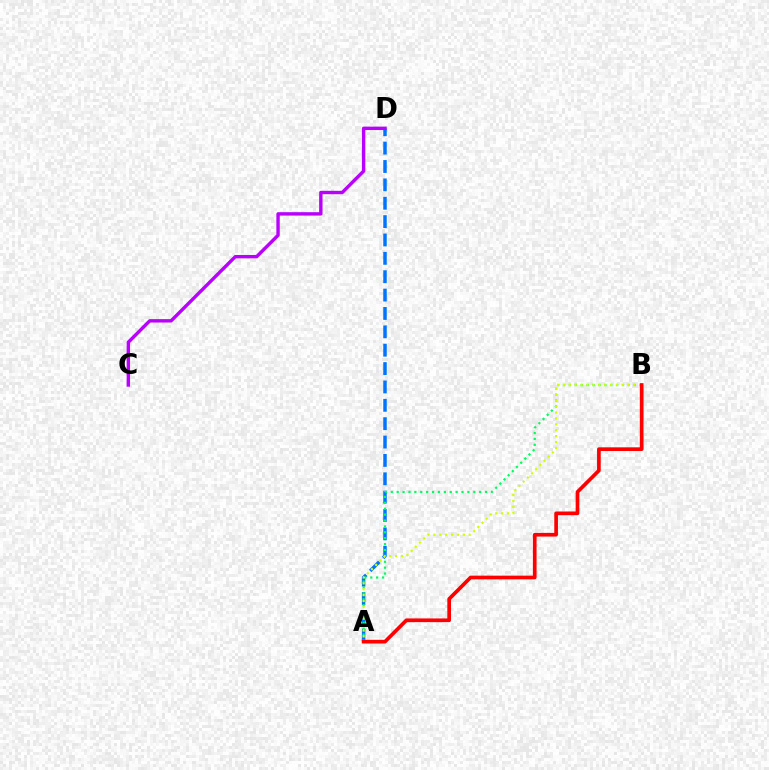{('A', 'D'): [{'color': '#0074ff', 'line_style': 'dashed', 'thickness': 2.5}], ('C', 'D'): [{'color': '#b900ff', 'line_style': 'solid', 'thickness': 2.44}], ('A', 'B'): [{'color': '#00ff5c', 'line_style': 'dotted', 'thickness': 1.6}, {'color': '#d1ff00', 'line_style': 'dotted', 'thickness': 1.6}, {'color': '#ff0000', 'line_style': 'solid', 'thickness': 2.65}]}